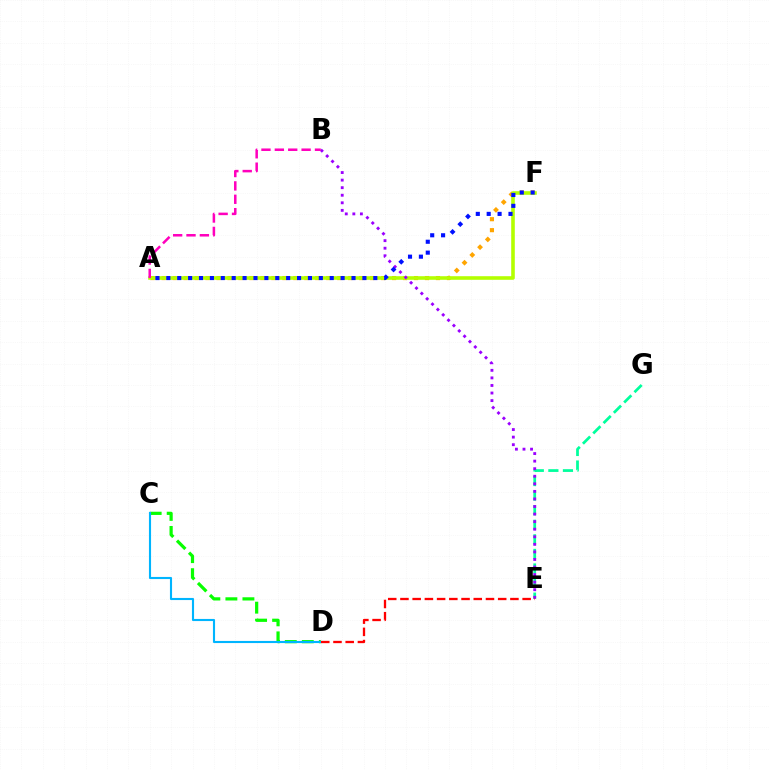{('A', 'F'): [{'color': '#ffa500', 'line_style': 'dotted', 'thickness': 2.98}, {'color': '#b3ff00', 'line_style': 'solid', 'thickness': 2.59}, {'color': '#0010ff', 'line_style': 'dotted', 'thickness': 2.96}], ('E', 'G'): [{'color': '#00ff9d', 'line_style': 'dashed', 'thickness': 1.98}], ('B', 'E'): [{'color': '#9b00ff', 'line_style': 'dotted', 'thickness': 2.06}], ('C', 'D'): [{'color': '#08ff00', 'line_style': 'dashed', 'thickness': 2.31}, {'color': '#00b5ff', 'line_style': 'solid', 'thickness': 1.53}], ('A', 'B'): [{'color': '#ff00bd', 'line_style': 'dashed', 'thickness': 1.82}], ('D', 'E'): [{'color': '#ff0000', 'line_style': 'dashed', 'thickness': 1.66}]}